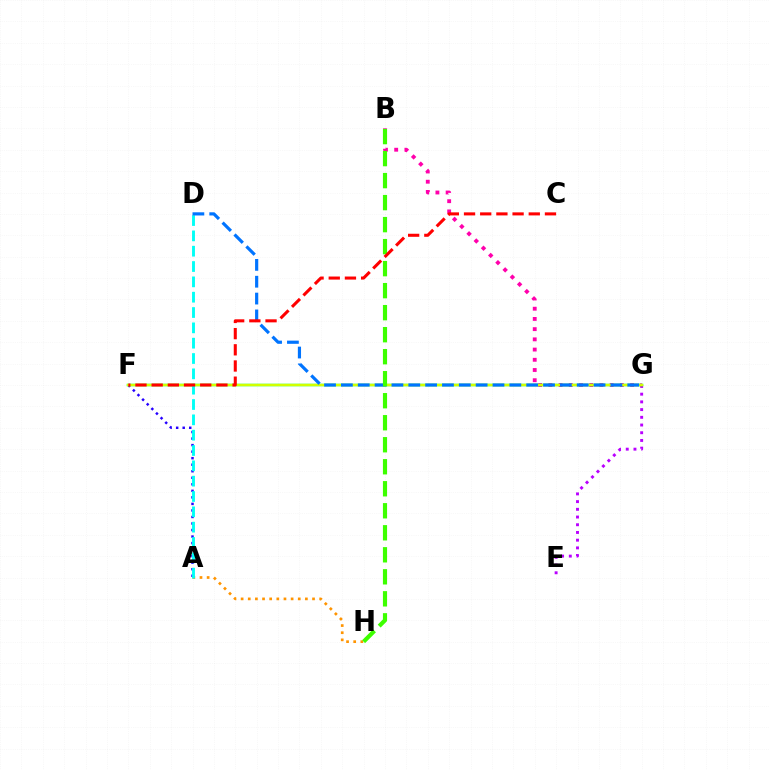{('E', 'G'): [{'color': '#b900ff', 'line_style': 'dotted', 'thickness': 2.1}], ('A', 'F'): [{'color': '#2500ff', 'line_style': 'dotted', 'thickness': 1.77}], ('B', 'G'): [{'color': '#ff00ac', 'line_style': 'dotted', 'thickness': 2.77}], ('F', 'G'): [{'color': '#00ff5c', 'line_style': 'solid', 'thickness': 1.77}, {'color': '#d1ff00', 'line_style': 'solid', 'thickness': 1.73}], ('A', 'H'): [{'color': '#ff9400', 'line_style': 'dotted', 'thickness': 1.94}], ('A', 'D'): [{'color': '#00fff6', 'line_style': 'dashed', 'thickness': 2.08}], ('D', 'G'): [{'color': '#0074ff', 'line_style': 'dashed', 'thickness': 2.29}], ('B', 'H'): [{'color': '#3dff00', 'line_style': 'dashed', 'thickness': 2.99}], ('C', 'F'): [{'color': '#ff0000', 'line_style': 'dashed', 'thickness': 2.2}]}